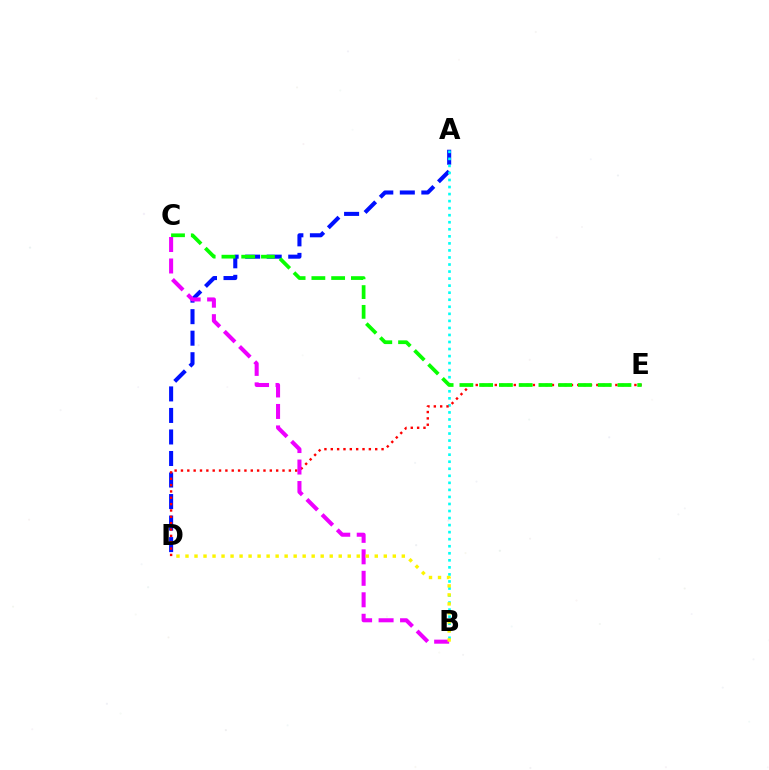{('A', 'D'): [{'color': '#0010ff', 'line_style': 'dashed', 'thickness': 2.92}], ('A', 'B'): [{'color': '#00fff6', 'line_style': 'dotted', 'thickness': 1.91}], ('D', 'E'): [{'color': '#ff0000', 'line_style': 'dotted', 'thickness': 1.72}], ('C', 'E'): [{'color': '#08ff00', 'line_style': 'dashed', 'thickness': 2.68}], ('B', 'C'): [{'color': '#ee00ff', 'line_style': 'dashed', 'thickness': 2.92}], ('B', 'D'): [{'color': '#fcf500', 'line_style': 'dotted', 'thickness': 2.45}]}